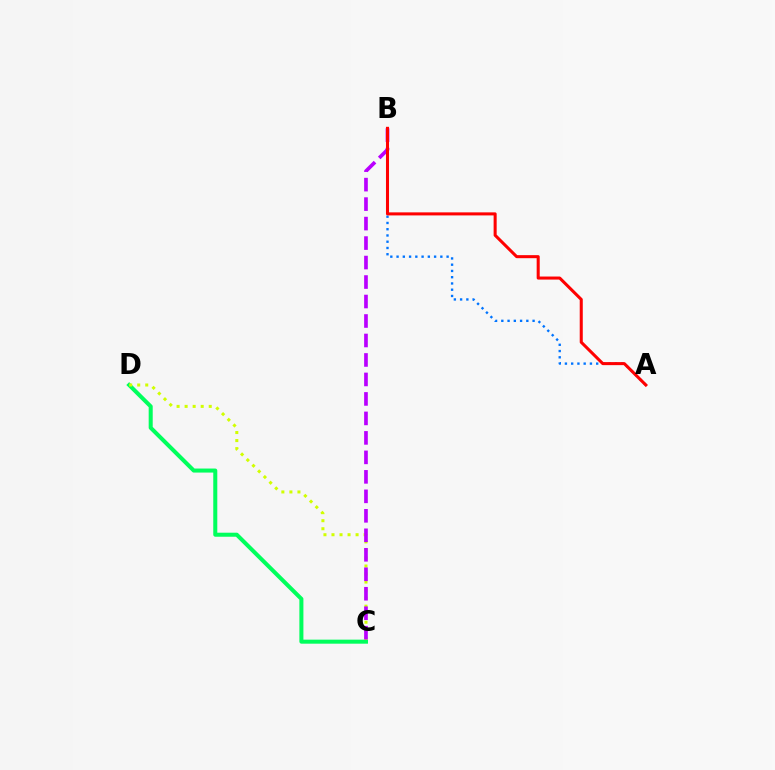{('C', 'D'): [{'color': '#00ff5c', 'line_style': 'solid', 'thickness': 2.9}, {'color': '#d1ff00', 'line_style': 'dotted', 'thickness': 2.18}], ('A', 'B'): [{'color': '#0074ff', 'line_style': 'dotted', 'thickness': 1.7}, {'color': '#ff0000', 'line_style': 'solid', 'thickness': 2.19}], ('B', 'C'): [{'color': '#b900ff', 'line_style': 'dashed', 'thickness': 2.65}]}